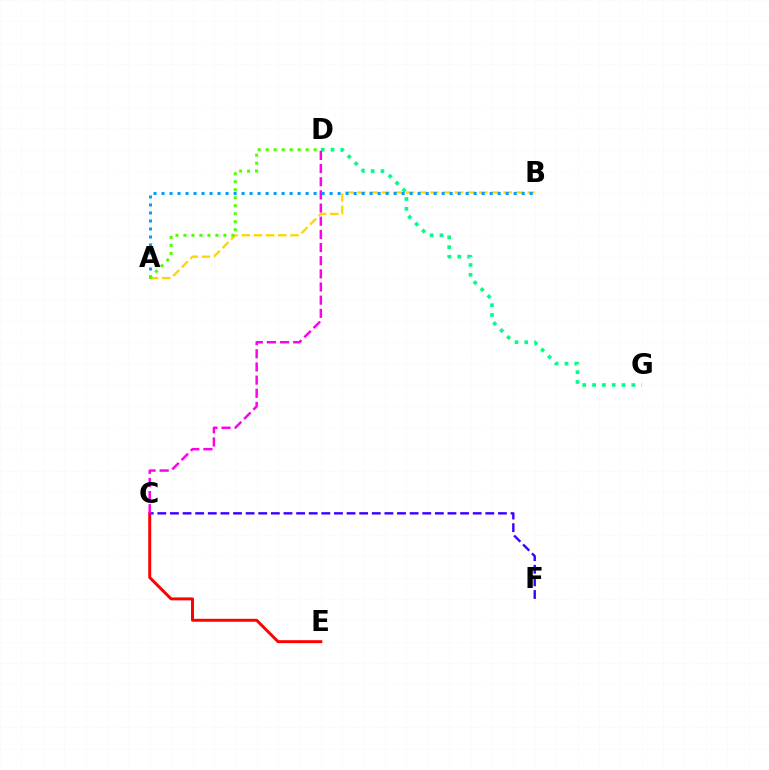{('C', 'E'): [{'color': '#ff0000', 'line_style': 'solid', 'thickness': 2.13}], ('C', 'F'): [{'color': '#3700ff', 'line_style': 'dashed', 'thickness': 1.71}], ('A', 'B'): [{'color': '#ffd500', 'line_style': 'dashed', 'thickness': 1.65}, {'color': '#009eff', 'line_style': 'dotted', 'thickness': 2.17}], ('D', 'G'): [{'color': '#00ff86', 'line_style': 'dotted', 'thickness': 2.66}], ('C', 'D'): [{'color': '#ff00ed', 'line_style': 'dashed', 'thickness': 1.79}], ('A', 'D'): [{'color': '#4fff00', 'line_style': 'dotted', 'thickness': 2.17}]}